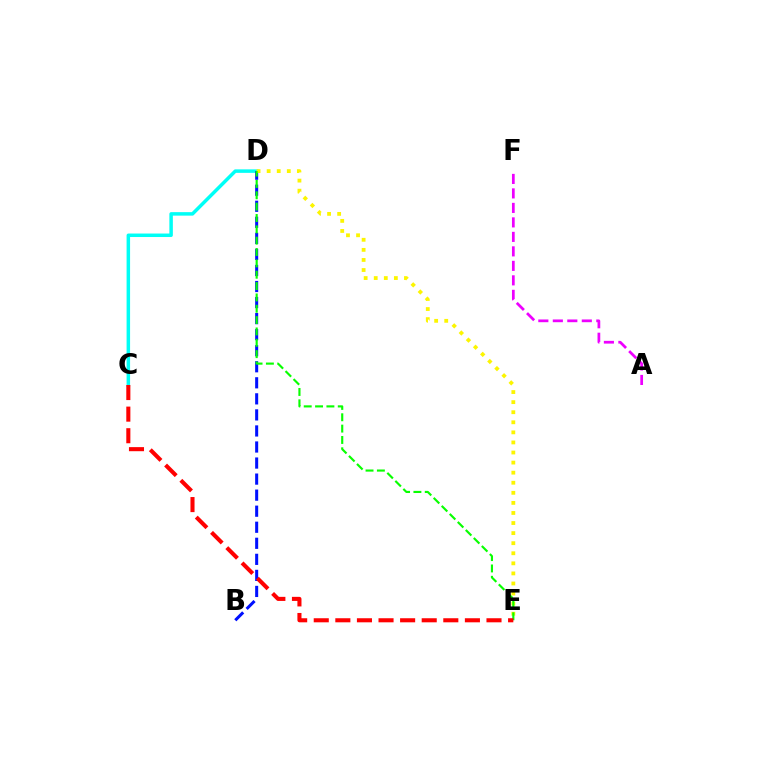{('C', 'D'): [{'color': '#00fff6', 'line_style': 'solid', 'thickness': 2.51}], ('B', 'D'): [{'color': '#0010ff', 'line_style': 'dashed', 'thickness': 2.18}], ('D', 'E'): [{'color': '#fcf500', 'line_style': 'dotted', 'thickness': 2.74}, {'color': '#08ff00', 'line_style': 'dashed', 'thickness': 1.54}], ('A', 'F'): [{'color': '#ee00ff', 'line_style': 'dashed', 'thickness': 1.97}], ('C', 'E'): [{'color': '#ff0000', 'line_style': 'dashed', 'thickness': 2.93}]}